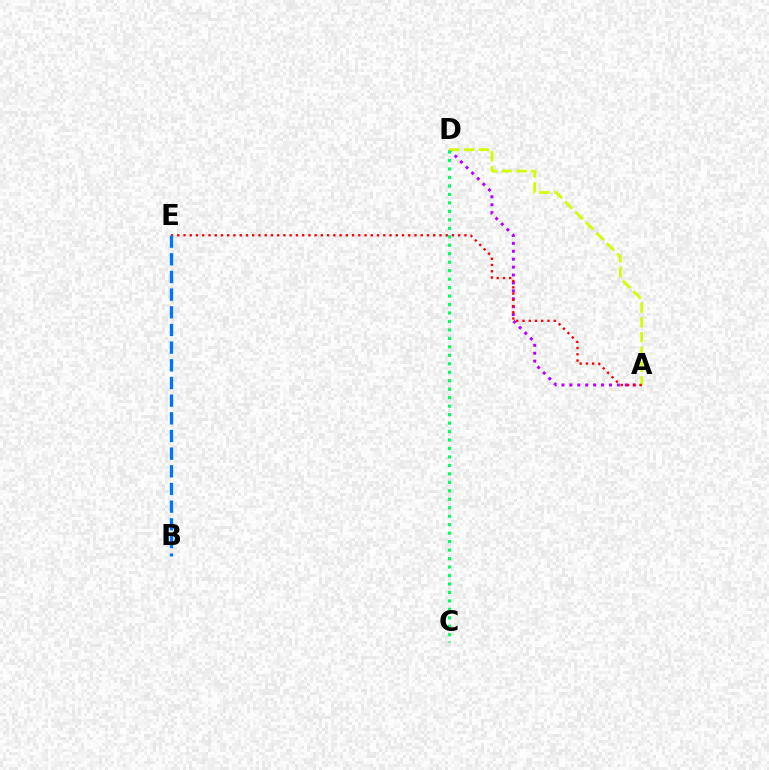{('A', 'D'): [{'color': '#b900ff', 'line_style': 'dotted', 'thickness': 2.15}, {'color': '#d1ff00', 'line_style': 'dashed', 'thickness': 2.0}], ('A', 'E'): [{'color': '#ff0000', 'line_style': 'dotted', 'thickness': 1.7}], ('B', 'E'): [{'color': '#0074ff', 'line_style': 'dashed', 'thickness': 2.4}], ('C', 'D'): [{'color': '#00ff5c', 'line_style': 'dotted', 'thickness': 2.3}]}